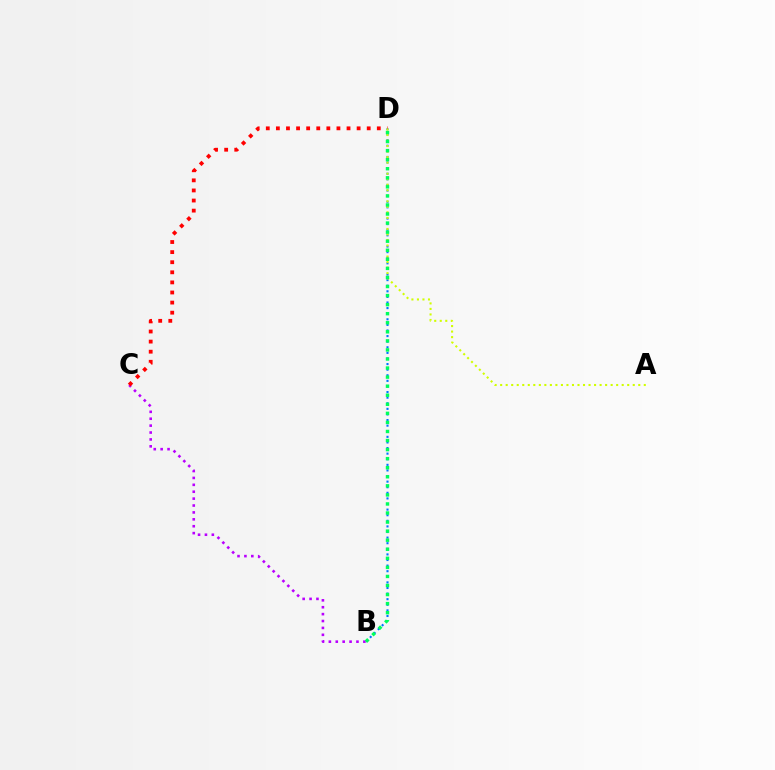{('B', 'D'): [{'color': '#0074ff', 'line_style': 'dotted', 'thickness': 1.52}, {'color': '#00ff5c', 'line_style': 'dotted', 'thickness': 2.46}], ('B', 'C'): [{'color': '#b900ff', 'line_style': 'dotted', 'thickness': 1.87}], ('C', 'D'): [{'color': '#ff0000', 'line_style': 'dotted', 'thickness': 2.74}], ('A', 'D'): [{'color': '#d1ff00', 'line_style': 'dotted', 'thickness': 1.5}]}